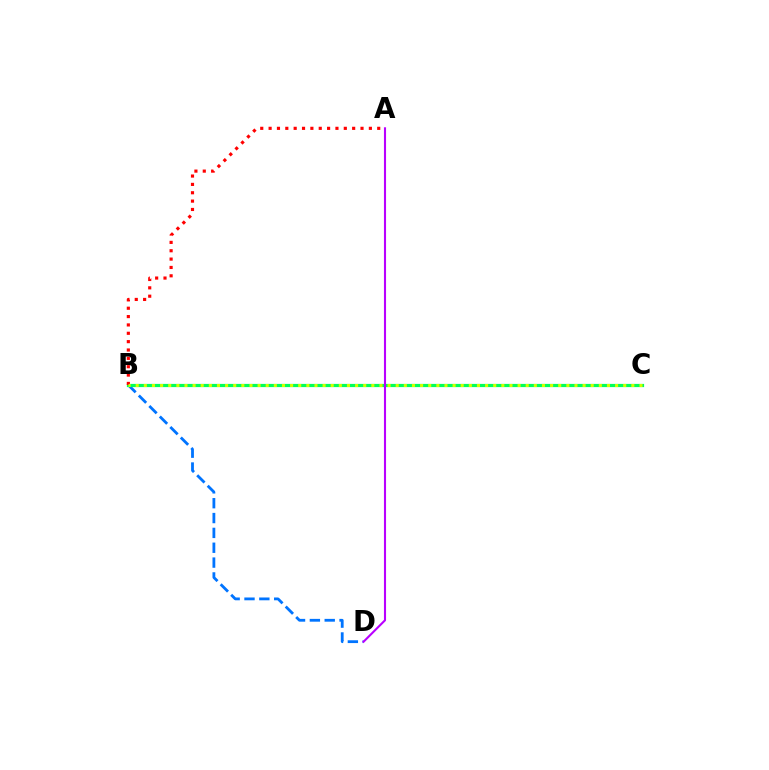{('B', 'D'): [{'color': '#0074ff', 'line_style': 'dashed', 'thickness': 2.02}], ('B', 'C'): [{'color': '#00ff5c', 'line_style': 'solid', 'thickness': 2.31}, {'color': '#d1ff00', 'line_style': 'dotted', 'thickness': 2.21}], ('A', 'B'): [{'color': '#ff0000', 'line_style': 'dotted', 'thickness': 2.27}], ('A', 'D'): [{'color': '#b900ff', 'line_style': 'solid', 'thickness': 1.51}]}